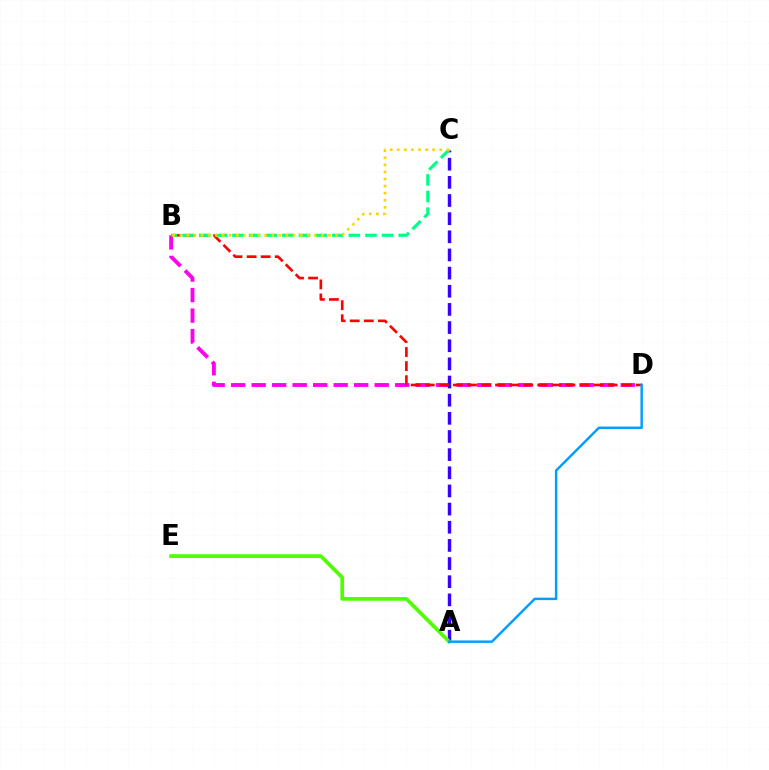{('B', 'D'): [{'color': '#ff00ed', 'line_style': 'dashed', 'thickness': 2.79}, {'color': '#ff0000', 'line_style': 'dashed', 'thickness': 1.91}], ('A', 'C'): [{'color': '#3700ff', 'line_style': 'dashed', 'thickness': 2.47}], ('B', 'C'): [{'color': '#00ff86', 'line_style': 'dashed', 'thickness': 2.26}, {'color': '#ffd500', 'line_style': 'dotted', 'thickness': 1.93}], ('A', 'E'): [{'color': '#4fff00', 'line_style': 'solid', 'thickness': 2.65}], ('A', 'D'): [{'color': '#009eff', 'line_style': 'solid', 'thickness': 1.76}]}